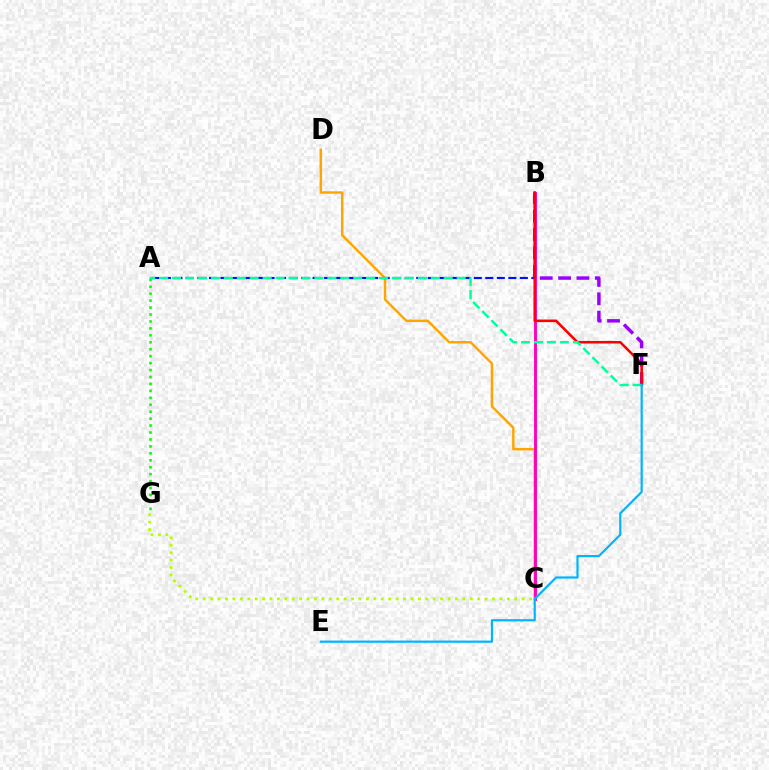{('C', 'G'): [{'color': '#b3ff00', 'line_style': 'dotted', 'thickness': 2.02}], ('B', 'F'): [{'color': '#9b00ff', 'line_style': 'dashed', 'thickness': 2.49}, {'color': '#ff0000', 'line_style': 'solid', 'thickness': 1.85}], ('C', 'D'): [{'color': '#ffa500', 'line_style': 'solid', 'thickness': 1.75}], ('A', 'B'): [{'color': '#0010ff', 'line_style': 'dashed', 'thickness': 1.56}], ('A', 'G'): [{'color': '#08ff00', 'line_style': 'dotted', 'thickness': 1.89}], ('B', 'C'): [{'color': '#ff00bd', 'line_style': 'solid', 'thickness': 2.08}], ('A', 'F'): [{'color': '#00ff9d', 'line_style': 'dashed', 'thickness': 1.76}], ('E', 'F'): [{'color': '#00b5ff', 'line_style': 'solid', 'thickness': 1.58}]}